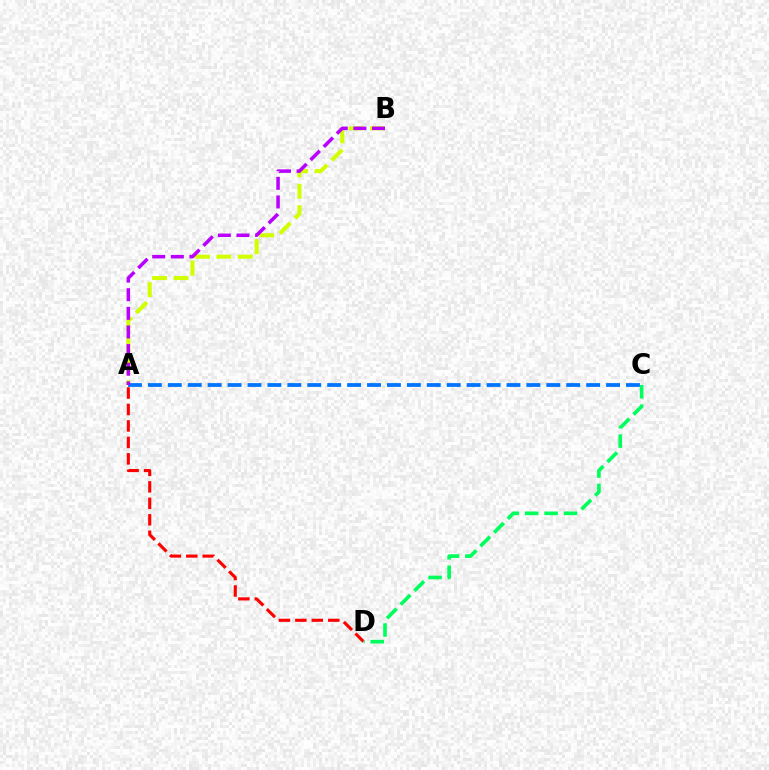{('A', 'B'): [{'color': '#d1ff00', 'line_style': 'dashed', 'thickness': 2.91}, {'color': '#b900ff', 'line_style': 'dashed', 'thickness': 2.53}], ('A', 'D'): [{'color': '#ff0000', 'line_style': 'dashed', 'thickness': 2.24}], ('A', 'C'): [{'color': '#0074ff', 'line_style': 'dashed', 'thickness': 2.71}], ('C', 'D'): [{'color': '#00ff5c', 'line_style': 'dashed', 'thickness': 2.63}]}